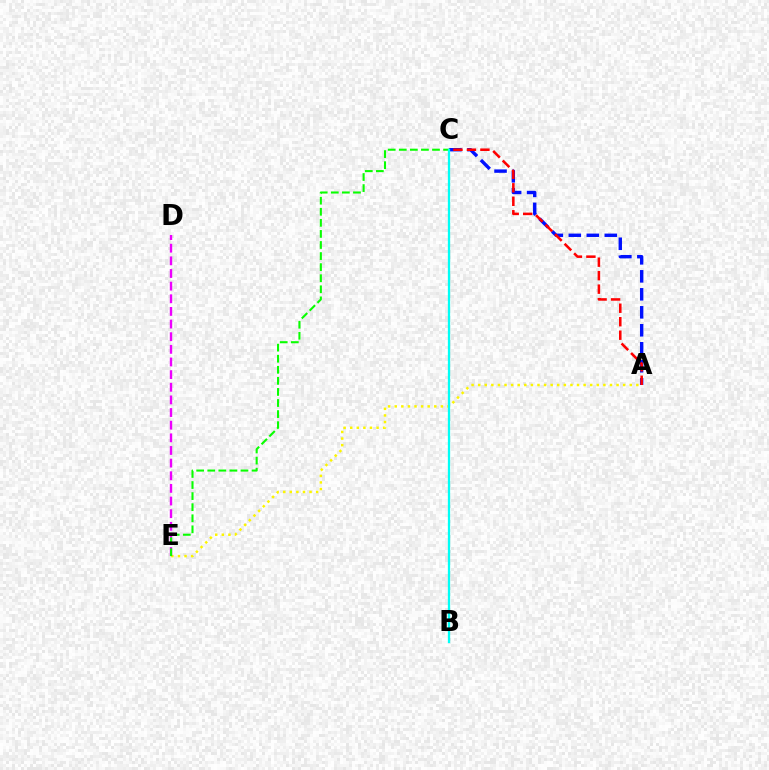{('A', 'C'): [{'color': '#0010ff', 'line_style': 'dashed', 'thickness': 2.44}, {'color': '#ff0000', 'line_style': 'dashed', 'thickness': 1.83}], ('A', 'E'): [{'color': '#fcf500', 'line_style': 'dotted', 'thickness': 1.79}], ('D', 'E'): [{'color': '#ee00ff', 'line_style': 'dashed', 'thickness': 1.72}], ('C', 'E'): [{'color': '#08ff00', 'line_style': 'dashed', 'thickness': 1.5}], ('B', 'C'): [{'color': '#00fff6', 'line_style': 'solid', 'thickness': 1.64}]}